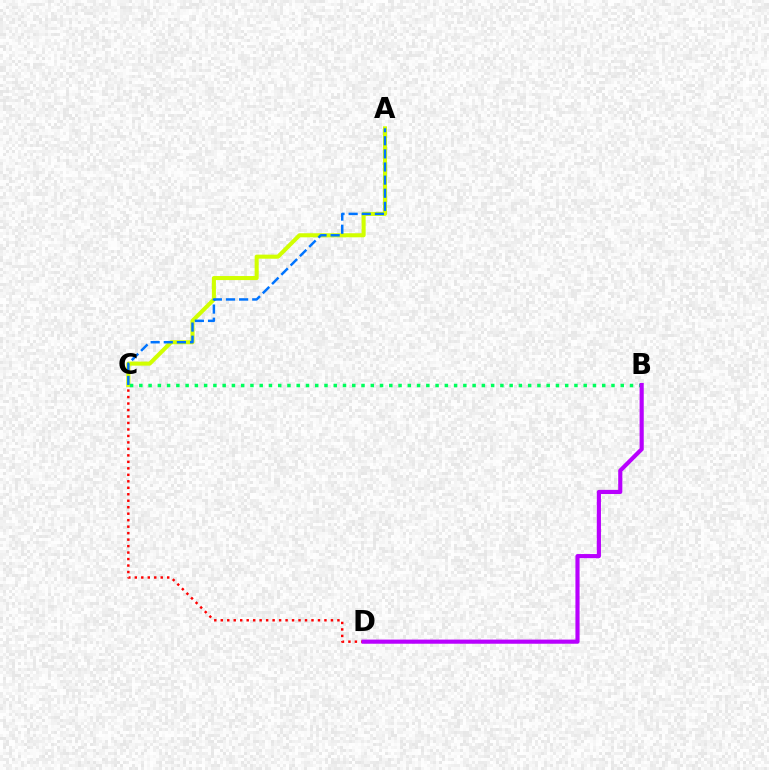{('C', 'D'): [{'color': '#ff0000', 'line_style': 'dotted', 'thickness': 1.76}], ('A', 'C'): [{'color': '#d1ff00', 'line_style': 'solid', 'thickness': 2.92}, {'color': '#0074ff', 'line_style': 'dashed', 'thickness': 1.78}], ('B', 'C'): [{'color': '#00ff5c', 'line_style': 'dotted', 'thickness': 2.52}], ('B', 'D'): [{'color': '#b900ff', 'line_style': 'solid', 'thickness': 2.98}]}